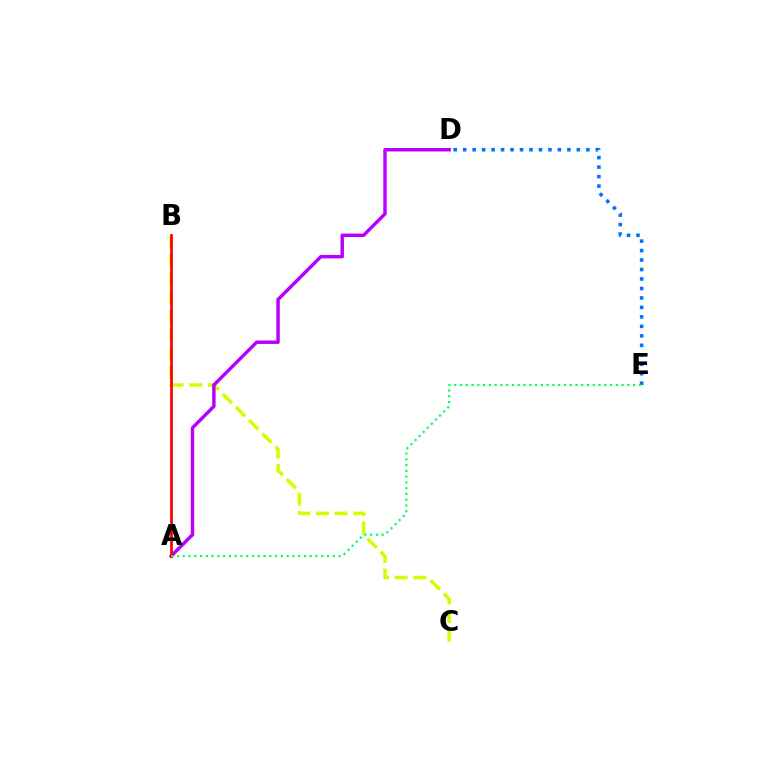{('D', 'E'): [{'color': '#0074ff', 'line_style': 'dotted', 'thickness': 2.57}], ('B', 'C'): [{'color': '#d1ff00', 'line_style': 'dashed', 'thickness': 2.53}], ('A', 'D'): [{'color': '#b900ff', 'line_style': 'solid', 'thickness': 2.48}], ('A', 'B'): [{'color': '#ff0000', 'line_style': 'solid', 'thickness': 1.97}], ('A', 'E'): [{'color': '#00ff5c', 'line_style': 'dotted', 'thickness': 1.57}]}